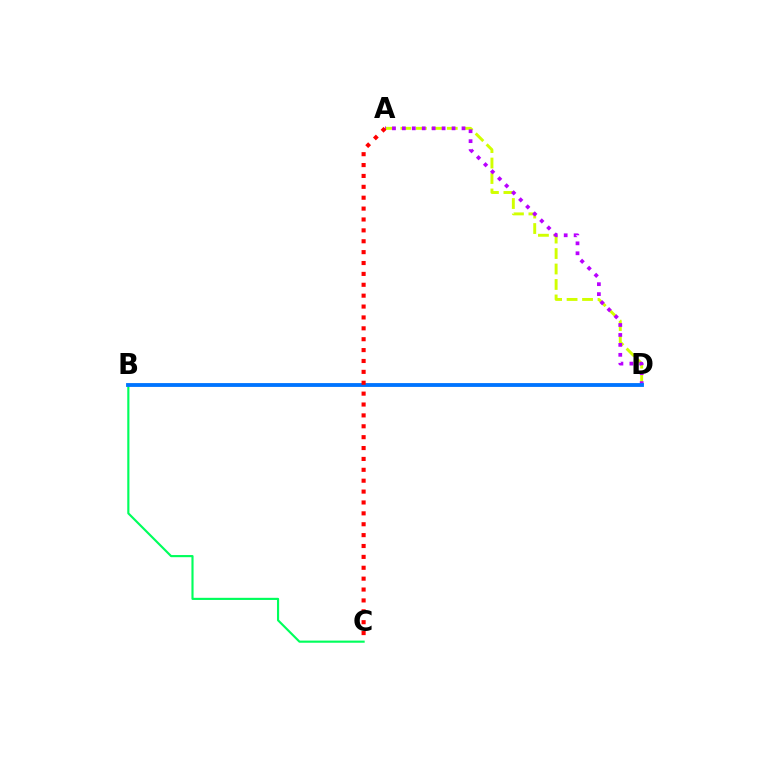{('B', 'C'): [{'color': '#00ff5c', 'line_style': 'solid', 'thickness': 1.54}], ('A', 'D'): [{'color': '#d1ff00', 'line_style': 'dashed', 'thickness': 2.1}, {'color': '#b900ff', 'line_style': 'dotted', 'thickness': 2.7}], ('B', 'D'): [{'color': '#0074ff', 'line_style': 'solid', 'thickness': 2.76}], ('A', 'C'): [{'color': '#ff0000', 'line_style': 'dotted', 'thickness': 2.96}]}